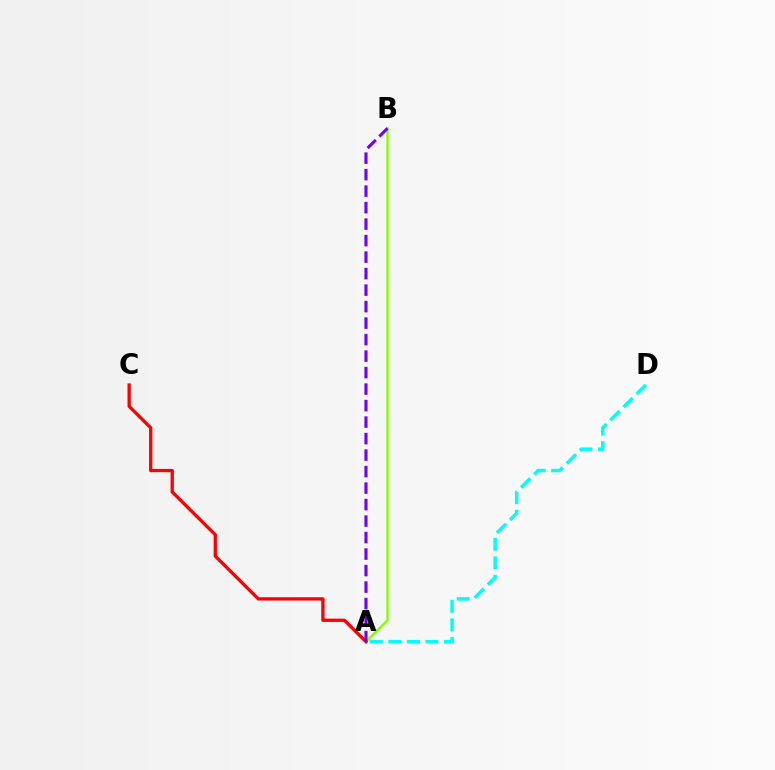{('A', 'B'): [{'color': '#84ff00', 'line_style': 'solid', 'thickness': 1.72}, {'color': '#7200ff', 'line_style': 'dashed', 'thickness': 2.24}], ('A', 'C'): [{'color': '#ff0000', 'line_style': 'solid', 'thickness': 2.37}], ('A', 'D'): [{'color': '#00fff6', 'line_style': 'dashed', 'thickness': 2.51}]}